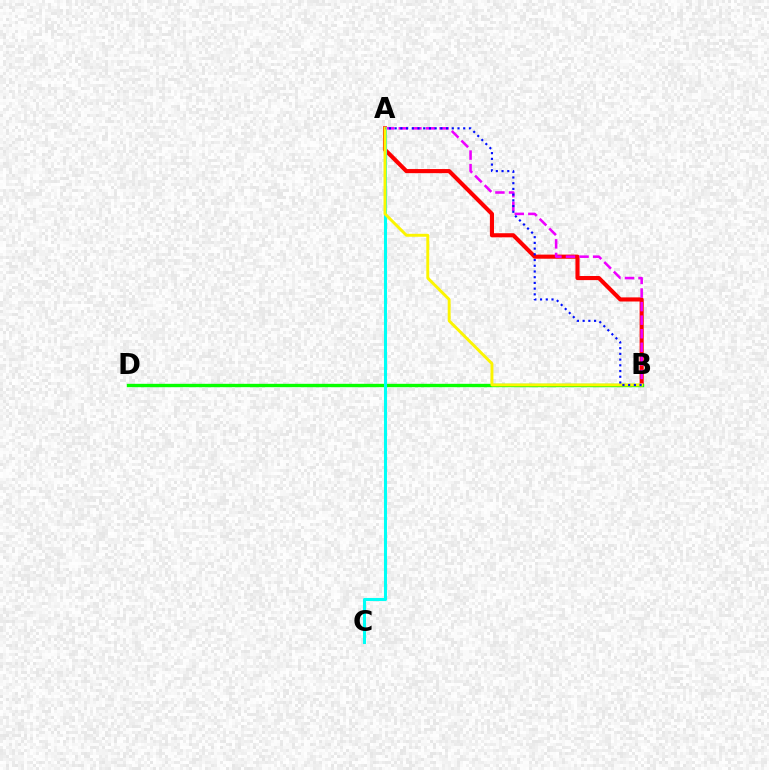{('A', 'B'): [{'color': '#ff0000', 'line_style': 'solid', 'thickness': 2.96}, {'color': '#ee00ff', 'line_style': 'dashed', 'thickness': 1.84}, {'color': '#fcf500', 'line_style': 'solid', 'thickness': 2.1}, {'color': '#0010ff', 'line_style': 'dotted', 'thickness': 1.55}], ('B', 'D'): [{'color': '#08ff00', 'line_style': 'solid', 'thickness': 2.42}], ('A', 'C'): [{'color': '#00fff6', 'line_style': 'solid', 'thickness': 2.21}]}